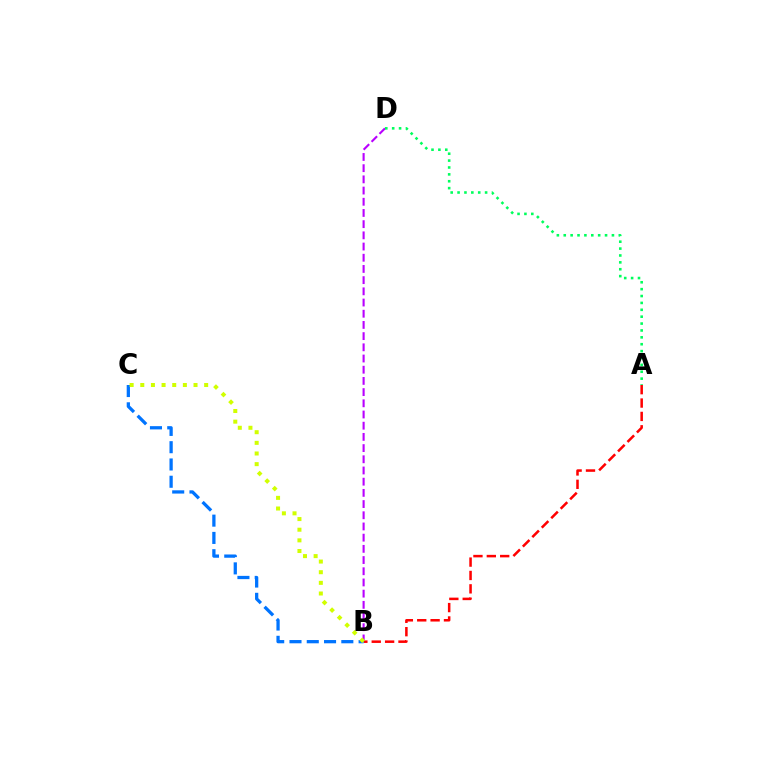{('B', 'D'): [{'color': '#b900ff', 'line_style': 'dashed', 'thickness': 1.52}], ('A', 'B'): [{'color': '#ff0000', 'line_style': 'dashed', 'thickness': 1.82}], ('B', 'C'): [{'color': '#0074ff', 'line_style': 'dashed', 'thickness': 2.35}, {'color': '#d1ff00', 'line_style': 'dotted', 'thickness': 2.89}], ('A', 'D'): [{'color': '#00ff5c', 'line_style': 'dotted', 'thickness': 1.87}]}